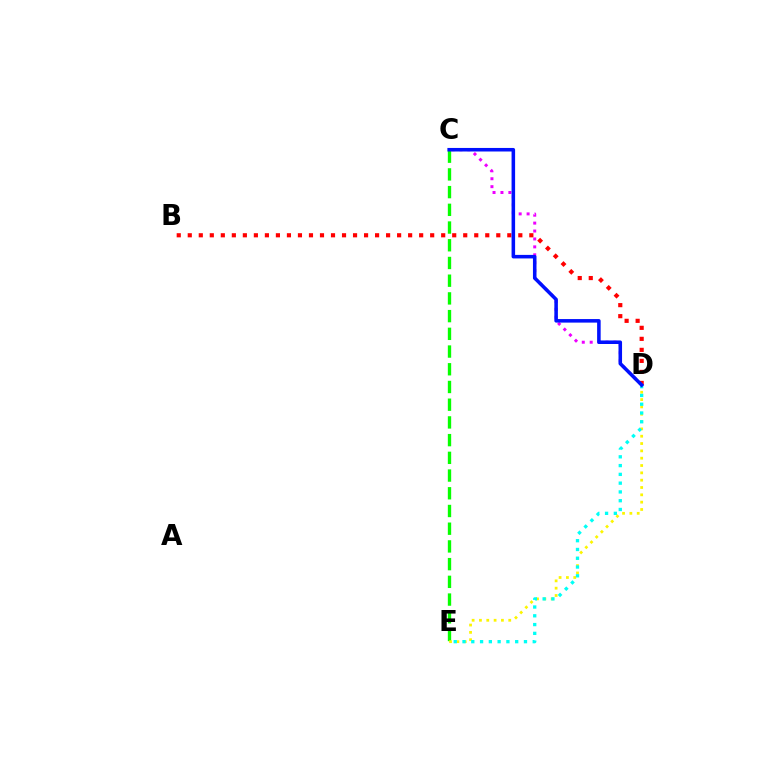{('C', 'E'): [{'color': '#08ff00', 'line_style': 'dashed', 'thickness': 2.41}], ('B', 'D'): [{'color': '#ff0000', 'line_style': 'dotted', 'thickness': 2.99}], ('C', 'D'): [{'color': '#ee00ff', 'line_style': 'dotted', 'thickness': 2.15}, {'color': '#0010ff', 'line_style': 'solid', 'thickness': 2.55}], ('D', 'E'): [{'color': '#fcf500', 'line_style': 'dotted', 'thickness': 1.99}, {'color': '#00fff6', 'line_style': 'dotted', 'thickness': 2.39}]}